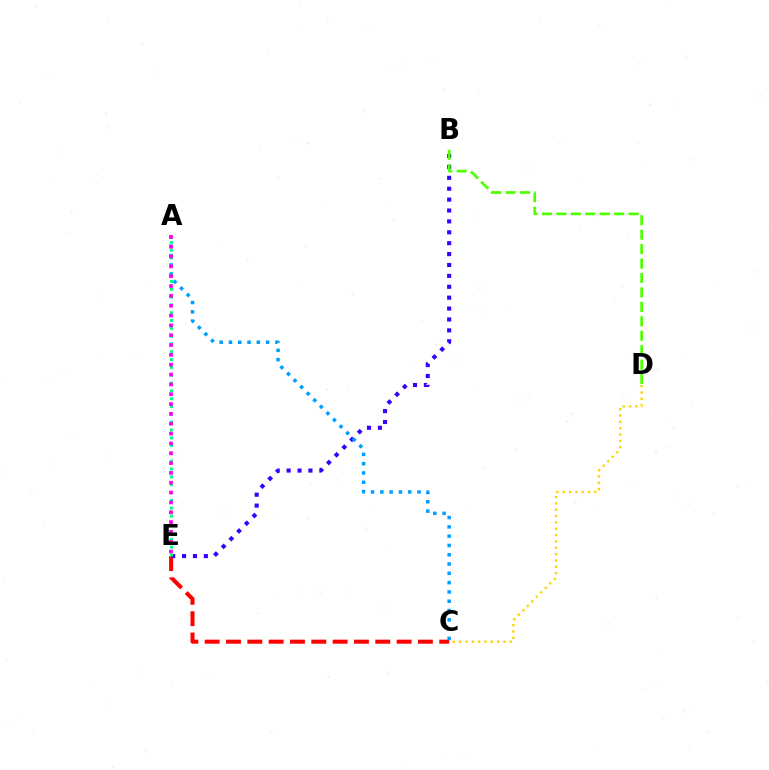{('C', 'E'): [{'color': '#ff0000', 'line_style': 'dashed', 'thickness': 2.9}], ('B', 'E'): [{'color': '#3700ff', 'line_style': 'dotted', 'thickness': 2.96}], ('A', 'E'): [{'color': '#00ff86', 'line_style': 'dotted', 'thickness': 2.12}, {'color': '#ff00ed', 'line_style': 'dotted', 'thickness': 2.67}], ('C', 'D'): [{'color': '#ffd500', 'line_style': 'dotted', 'thickness': 1.72}], ('B', 'D'): [{'color': '#4fff00', 'line_style': 'dashed', 'thickness': 1.96}], ('A', 'C'): [{'color': '#009eff', 'line_style': 'dotted', 'thickness': 2.53}]}